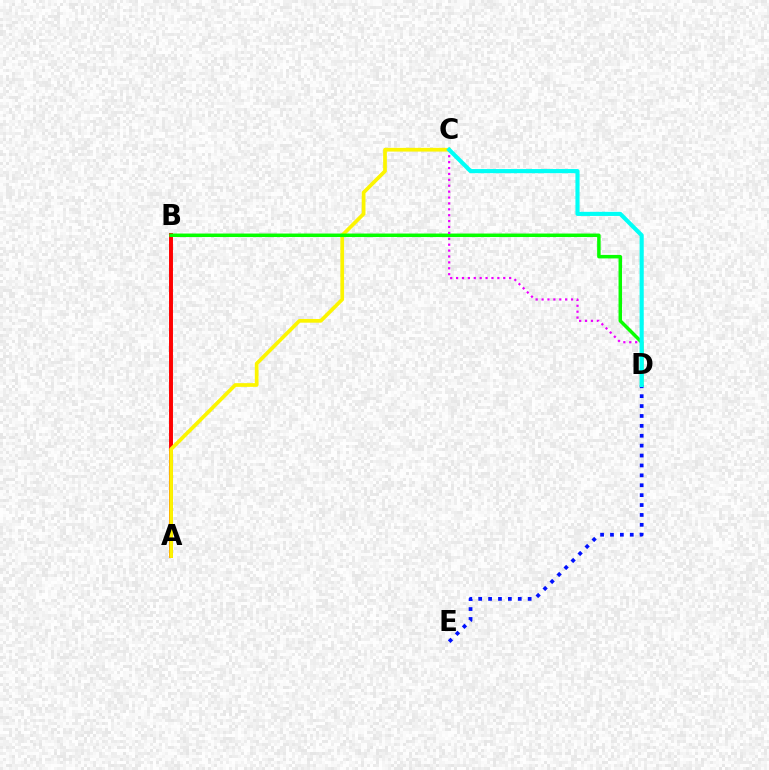{('A', 'B'): [{'color': '#ff0000', 'line_style': 'solid', 'thickness': 2.84}], ('A', 'C'): [{'color': '#fcf500', 'line_style': 'solid', 'thickness': 2.67}], ('B', 'D'): [{'color': '#08ff00', 'line_style': 'solid', 'thickness': 2.51}], ('C', 'D'): [{'color': '#ee00ff', 'line_style': 'dotted', 'thickness': 1.6}, {'color': '#00fff6', 'line_style': 'solid', 'thickness': 2.97}], ('D', 'E'): [{'color': '#0010ff', 'line_style': 'dotted', 'thickness': 2.69}]}